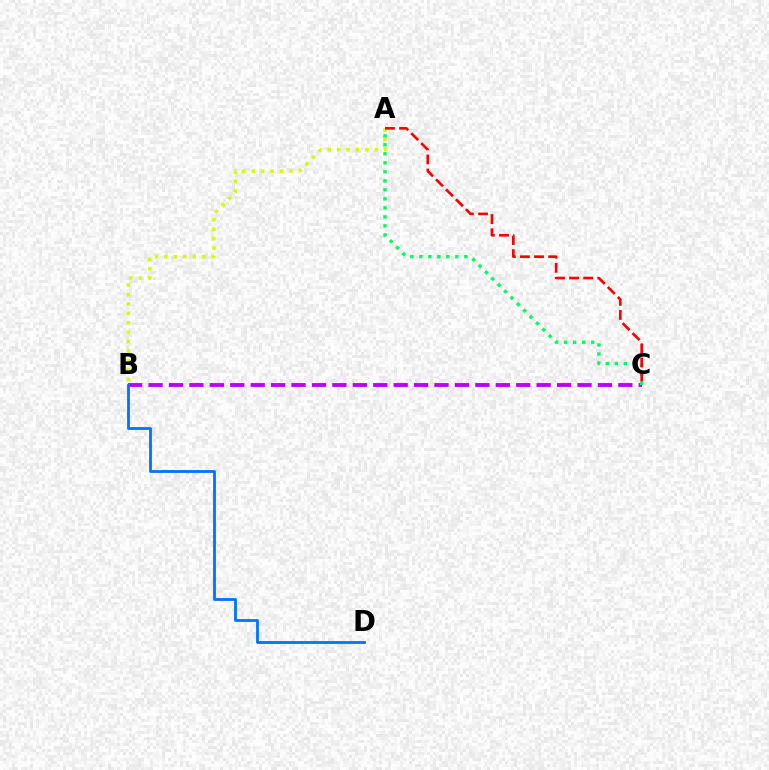{('A', 'B'): [{'color': '#d1ff00', 'line_style': 'dotted', 'thickness': 2.56}], ('B', 'C'): [{'color': '#b900ff', 'line_style': 'dashed', 'thickness': 2.77}], ('B', 'D'): [{'color': '#0074ff', 'line_style': 'solid', 'thickness': 2.03}], ('A', 'C'): [{'color': '#00ff5c', 'line_style': 'dotted', 'thickness': 2.45}, {'color': '#ff0000', 'line_style': 'dashed', 'thickness': 1.92}]}